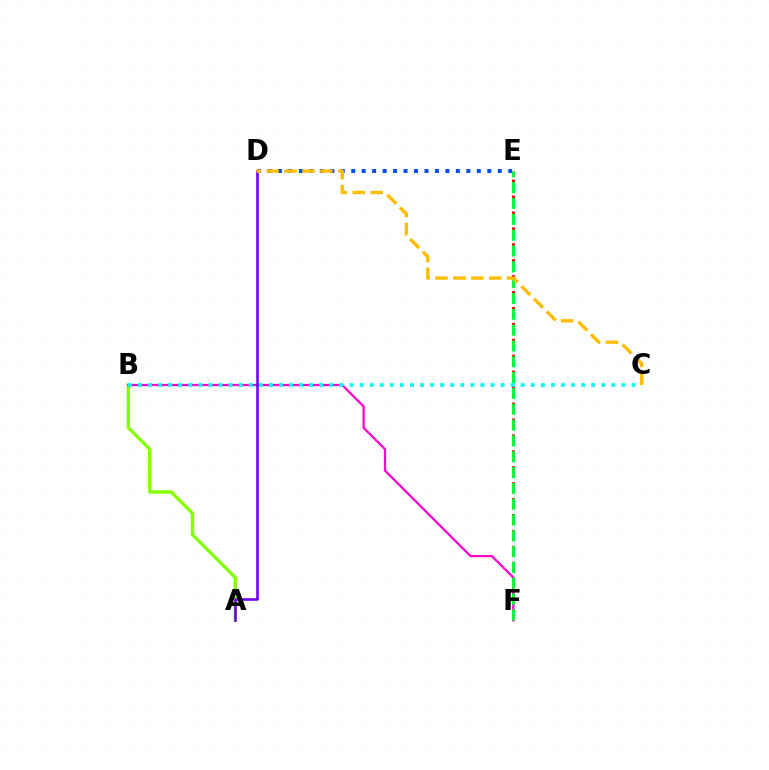{('D', 'E'): [{'color': '#004bff', 'line_style': 'dotted', 'thickness': 2.84}], ('E', 'F'): [{'color': '#ff0000', 'line_style': 'dotted', 'thickness': 2.16}, {'color': '#00ff39', 'line_style': 'dashed', 'thickness': 2.15}], ('A', 'B'): [{'color': '#84ff00', 'line_style': 'solid', 'thickness': 2.39}], ('B', 'F'): [{'color': '#ff00cf', 'line_style': 'solid', 'thickness': 1.61}], ('B', 'C'): [{'color': '#00fff6', 'line_style': 'dotted', 'thickness': 2.74}], ('A', 'D'): [{'color': '#7200ff', 'line_style': 'solid', 'thickness': 1.87}], ('C', 'D'): [{'color': '#ffbd00', 'line_style': 'dashed', 'thickness': 2.43}]}